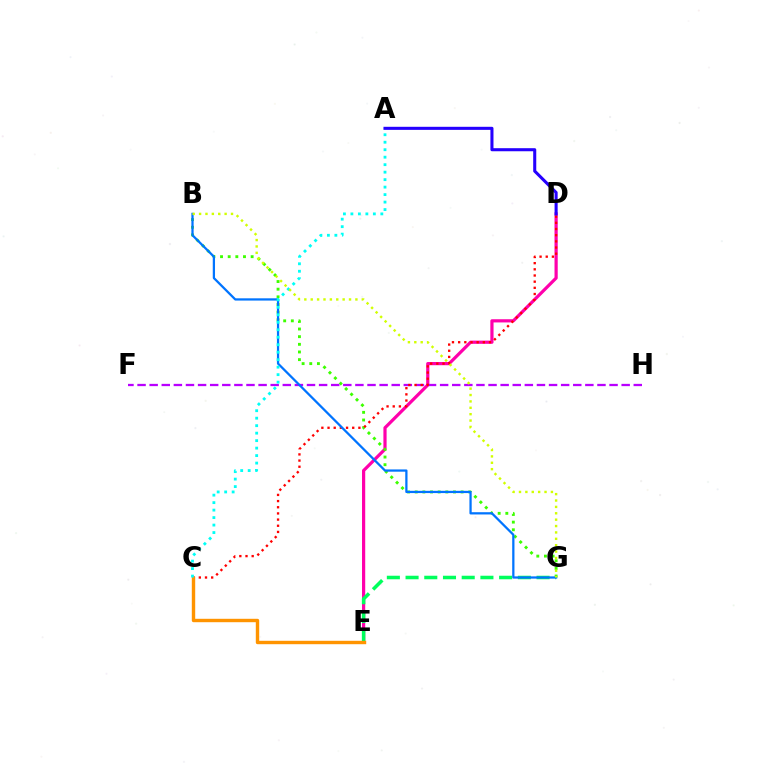{('D', 'E'): [{'color': '#ff00ac', 'line_style': 'solid', 'thickness': 2.3}], ('B', 'G'): [{'color': '#3dff00', 'line_style': 'dotted', 'thickness': 2.08}, {'color': '#0074ff', 'line_style': 'solid', 'thickness': 1.62}, {'color': '#d1ff00', 'line_style': 'dotted', 'thickness': 1.73}], ('E', 'G'): [{'color': '#00ff5c', 'line_style': 'dashed', 'thickness': 2.54}], ('F', 'H'): [{'color': '#b900ff', 'line_style': 'dashed', 'thickness': 1.64}], ('C', 'D'): [{'color': '#ff0000', 'line_style': 'dotted', 'thickness': 1.68}], ('C', 'E'): [{'color': '#ff9400', 'line_style': 'solid', 'thickness': 2.45}], ('A', 'C'): [{'color': '#00fff6', 'line_style': 'dotted', 'thickness': 2.03}], ('A', 'D'): [{'color': '#2500ff', 'line_style': 'solid', 'thickness': 2.21}]}